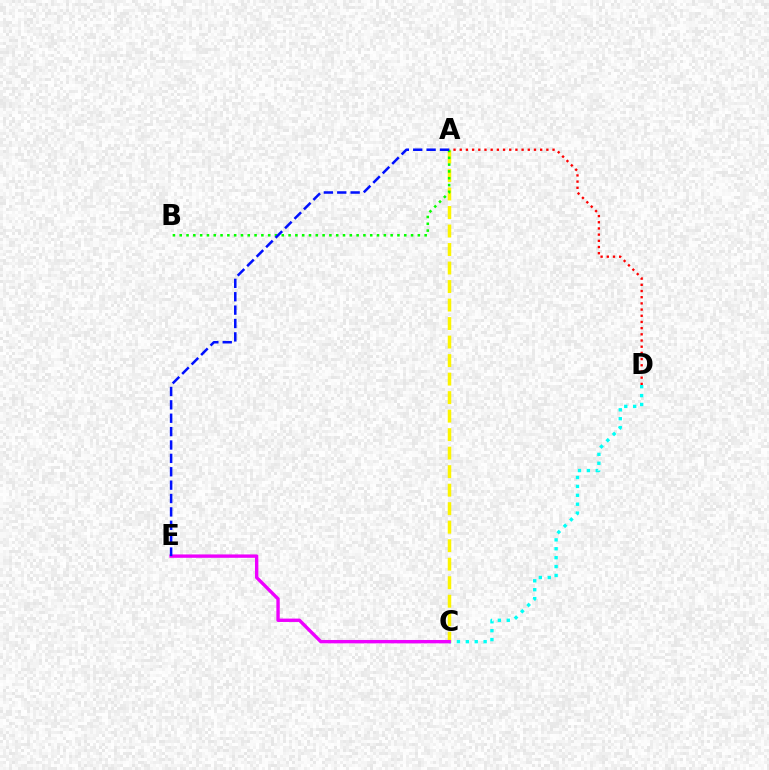{('C', 'D'): [{'color': '#00fff6', 'line_style': 'dotted', 'thickness': 2.42}], ('A', 'C'): [{'color': '#fcf500', 'line_style': 'dashed', 'thickness': 2.51}], ('A', 'D'): [{'color': '#ff0000', 'line_style': 'dotted', 'thickness': 1.68}], ('C', 'E'): [{'color': '#ee00ff', 'line_style': 'solid', 'thickness': 2.43}], ('A', 'B'): [{'color': '#08ff00', 'line_style': 'dotted', 'thickness': 1.85}], ('A', 'E'): [{'color': '#0010ff', 'line_style': 'dashed', 'thickness': 1.82}]}